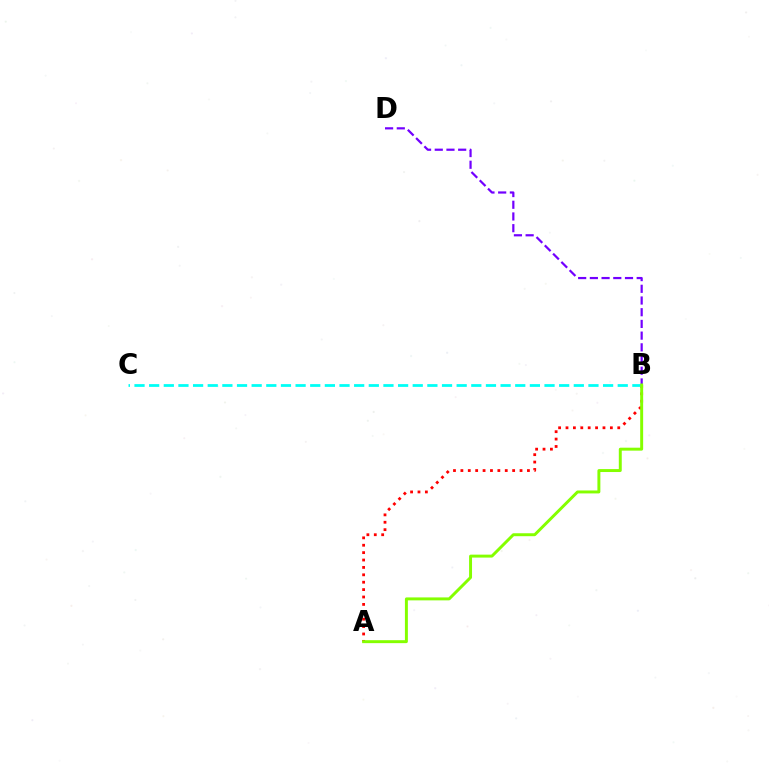{('B', 'D'): [{'color': '#7200ff', 'line_style': 'dashed', 'thickness': 1.59}], ('A', 'B'): [{'color': '#ff0000', 'line_style': 'dotted', 'thickness': 2.01}, {'color': '#84ff00', 'line_style': 'solid', 'thickness': 2.12}], ('B', 'C'): [{'color': '#00fff6', 'line_style': 'dashed', 'thickness': 1.99}]}